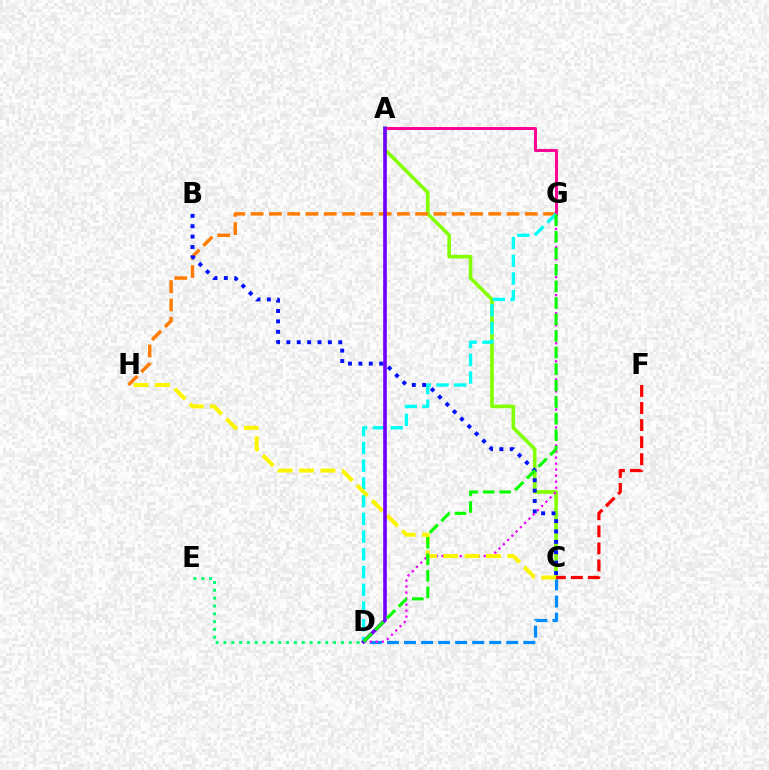{('C', 'D'): [{'color': '#008cff', 'line_style': 'dashed', 'thickness': 2.32}], ('A', 'C'): [{'color': '#84ff00', 'line_style': 'solid', 'thickness': 2.59}], ('D', 'G'): [{'color': '#ee00ff', 'line_style': 'dotted', 'thickness': 1.63}, {'color': '#00fff6', 'line_style': 'dashed', 'thickness': 2.41}, {'color': '#08ff00', 'line_style': 'dashed', 'thickness': 2.25}], ('G', 'H'): [{'color': '#ff7c00', 'line_style': 'dashed', 'thickness': 2.48}], ('A', 'G'): [{'color': '#ff0094', 'line_style': 'solid', 'thickness': 2.1}], ('C', 'H'): [{'color': '#fcf500', 'line_style': 'dashed', 'thickness': 2.9}], ('C', 'F'): [{'color': '#ff0000', 'line_style': 'dashed', 'thickness': 2.32}], ('A', 'D'): [{'color': '#7200ff', 'line_style': 'solid', 'thickness': 2.62}], ('B', 'C'): [{'color': '#0010ff', 'line_style': 'dotted', 'thickness': 2.82}], ('D', 'E'): [{'color': '#00ff74', 'line_style': 'dotted', 'thickness': 2.13}]}